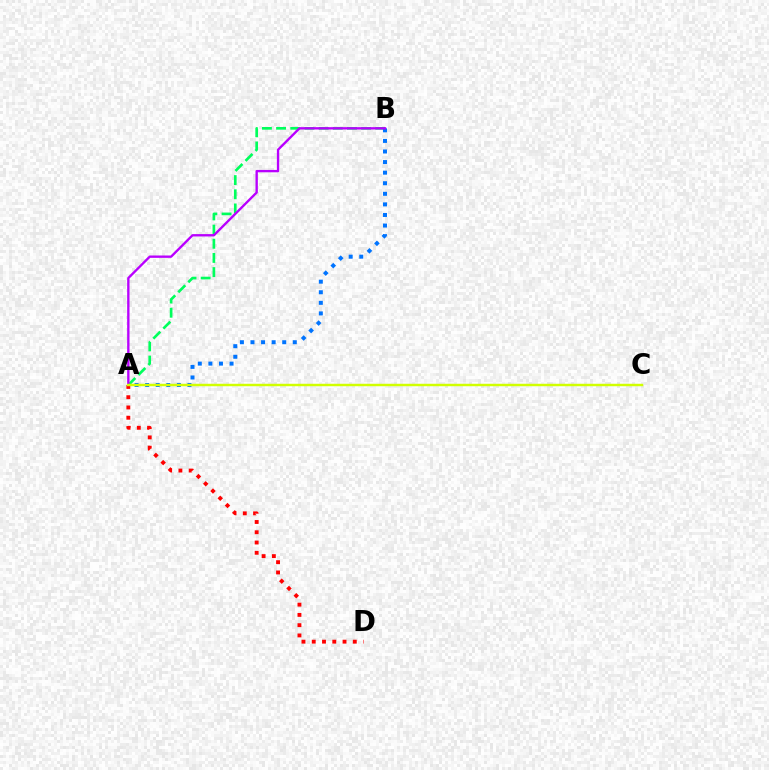{('A', 'B'): [{'color': '#00ff5c', 'line_style': 'dashed', 'thickness': 1.93}, {'color': '#0074ff', 'line_style': 'dotted', 'thickness': 2.87}, {'color': '#b900ff', 'line_style': 'solid', 'thickness': 1.69}], ('A', 'D'): [{'color': '#ff0000', 'line_style': 'dotted', 'thickness': 2.79}], ('A', 'C'): [{'color': '#d1ff00', 'line_style': 'solid', 'thickness': 1.77}]}